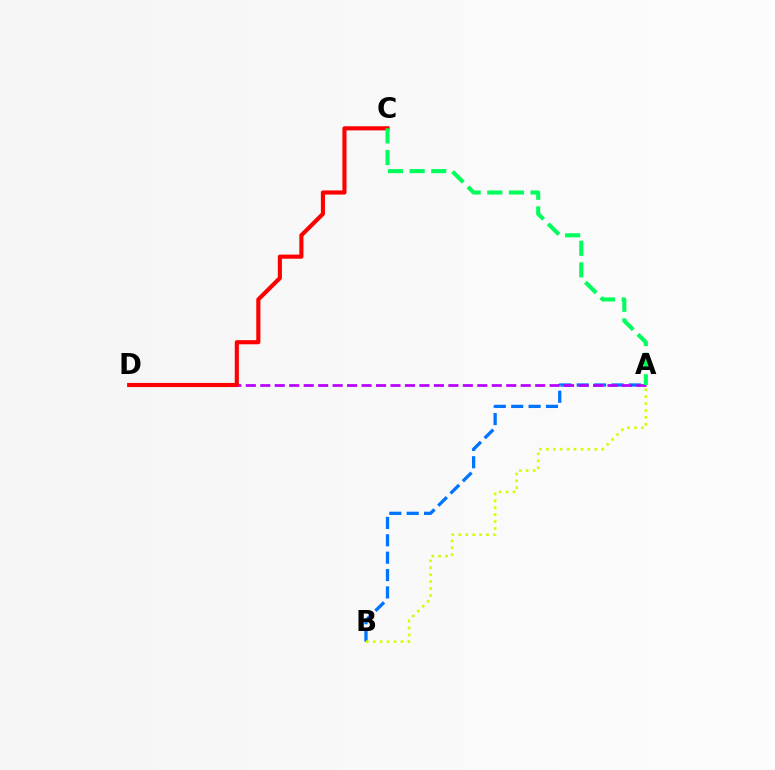{('A', 'B'): [{'color': '#0074ff', 'line_style': 'dashed', 'thickness': 2.36}, {'color': '#d1ff00', 'line_style': 'dotted', 'thickness': 1.88}], ('A', 'D'): [{'color': '#b900ff', 'line_style': 'dashed', 'thickness': 1.97}], ('C', 'D'): [{'color': '#ff0000', 'line_style': 'solid', 'thickness': 2.97}], ('A', 'C'): [{'color': '#00ff5c', 'line_style': 'dashed', 'thickness': 2.94}]}